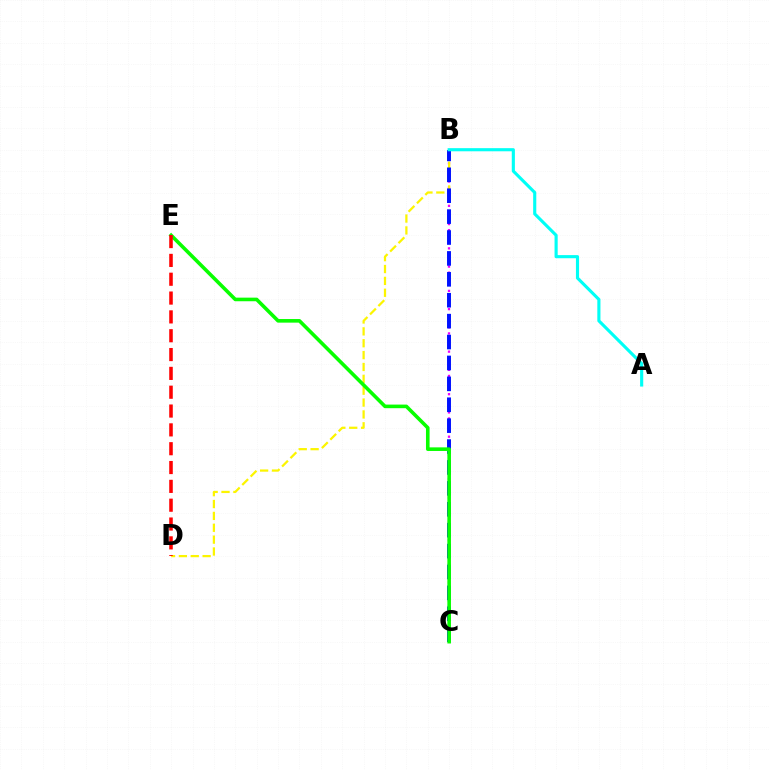{('B', 'C'): [{'color': '#ee00ff', 'line_style': 'dotted', 'thickness': 1.65}, {'color': '#0010ff', 'line_style': 'dashed', 'thickness': 2.84}], ('B', 'D'): [{'color': '#fcf500', 'line_style': 'dashed', 'thickness': 1.61}], ('A', 'B'): [{'color': '#00fff6', 'line_style': 'solid', 'thickness': 2.25}], ('C', 'E'): [{'color': '#08ff00', 'line_style': 'solid', 'thickness': 2.59}], ('D', 'E'): [{'color': '#ff0000', 'line_style': 'dashed', 'thickness': 2.56}]}